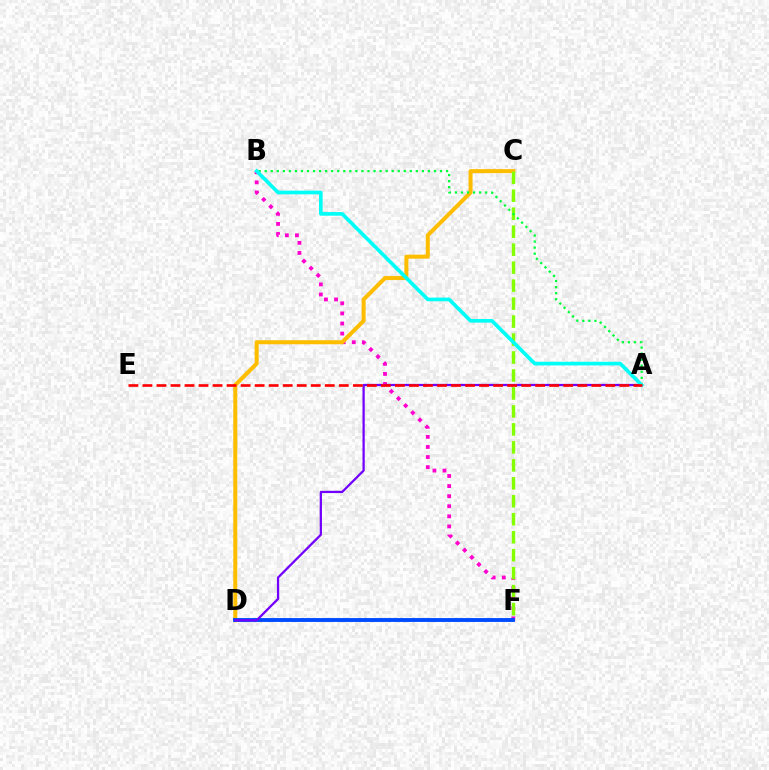{('B', 'F'): [{'color': '#ff00cf', 'line_style': 'dotted', 'thickness': 2.74}], ('C', 'D'): [{'color': '#ffbd00', 'line_style': 'solid', 'thickness': 2.89}], ('D', 'F'): [{'color': '#004bff', 'line_style': 'solid', 'thickness': 2.79}], ('C', 'F'): [{'color': '#84ff00', 'line_style': 'dashed', 'thickness': 2.44}], ('A', 'D'): [{'color': '#7200ff', 'line_style': 'solid', 'thickness': 1.62}], ('A', 'B'): [{'color': '#00ff39', 'line_style': 'dotted', 'thickness': 1.64}, {'color': '#00fff6', 'line_style': 'solid', 'thickness': 2.63}], ('A', 'E'): [{'color': '#ff0000', 'line_style': 'dashed', 'thickness': 1.91}]}